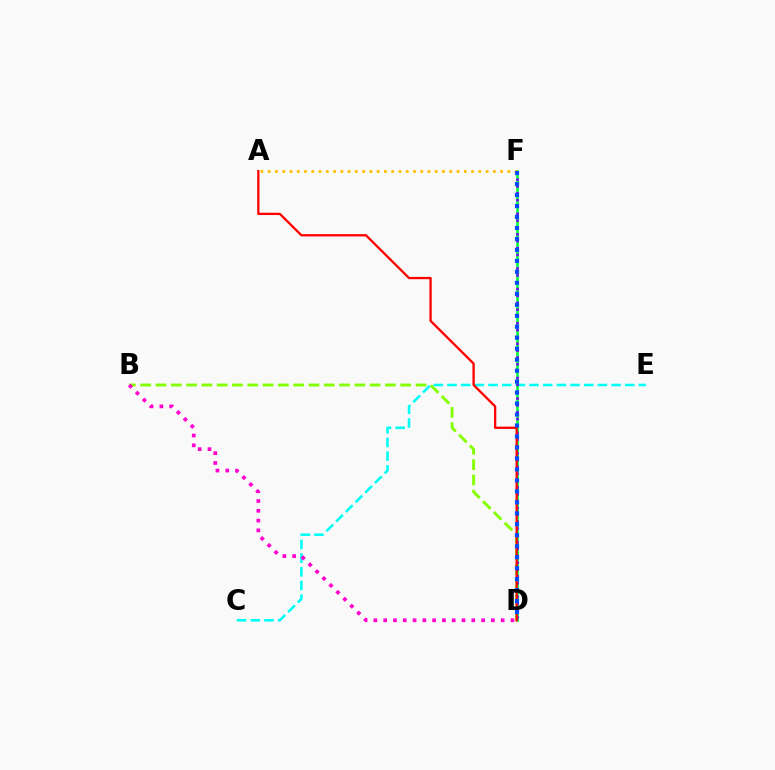{('B', 'D'): [{'color': '#84ff00', 'line_style': 'dashed', 'thickness': 2.08}, {'color': '#ff00cf', 'line_style': 'dotted', 'thickness': 2.66}], ('C', 'E'): [{'color': '#00fff6', 'line_style': 'dashed', 'thickness': 1.86}], ('D', 'F'): [{'color': '#00ff39', 'line_style': 'solid', 'thickness': 1.91}, {'color': '#7200ff', 'line_style': 'dotted', 'thickness': 1.86}, {'color': '#004bff', 'line_style': 'dotted', 'thickness': 2.98}], ('A', 'F'): [{'color': '#ffbd00', 'line_style': 'dotted', 'thickness': 1.97}], ('A', 'D'): [{'color': '#ff0000', 'line_style': 'solid', 'thickness': 1.66}]}